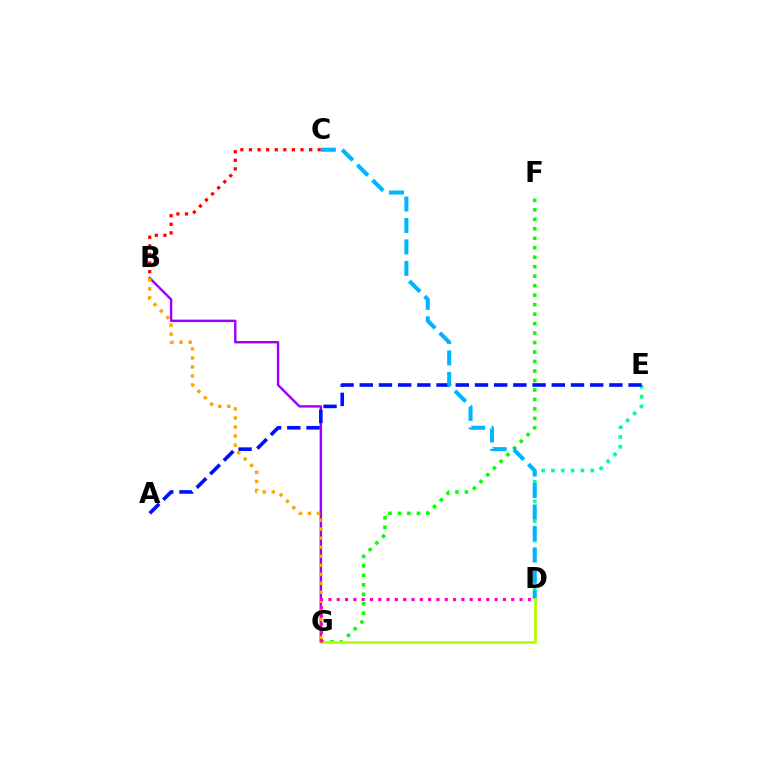{('B', 'G'): [{'color': '#9b00ff', 'line_style': 'solid', 'thickness': 1.74}, {'color': '#ffa500', 'line_style': 'dotted', 'thickness': 2.45}], ('D', 'E'): [{'color': '#00ff9d', 'line_style': 'dotted', 'thickness': 2.67}], ('A', 'E'): [{'color': '#0010ff', 'line_style': 'dashed', 'thickness': 2.61}], ('F', 'G'): [{'color': '#08ff00', 'line_style': 'dotted', 'thickness': 2.58}], ('C', 'D'): [{'color': '#00b5ff', 'line_style': 'dashed', 'thickness': 2.91}], ('B', 'C'): [{'color': '#ff0000', 'line_style': 'dotted', 'thickness': 2.33}], ('D', 'G'): [{'color': '#b3ff00', 'line_style': 'solid', 'thickness': 1.98}, {'color': '#ff00bd', 'line_style': 'dotted', 'thickness': 2.26}]}